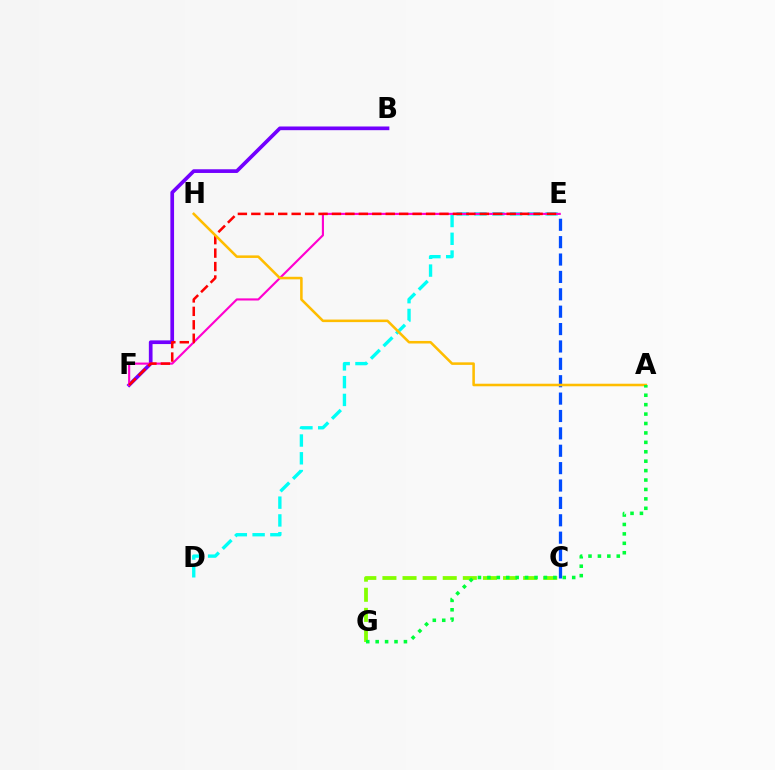{('C', 'G'): [{'color': '#84ff00', 'line_style': 'dashed', 'thickness': 2.73}], ('B', 'F'): [{'color': '#7200ff', 'line_style': 'solid', 'thickness': 2.66}], ('D', 'E'): [{'color': '#00fff6', 'line_style': 'dashed', 'thickness': 2.41}], ('E', 'F'): [{'color': '#ff00cf', 'line_style': 'solid', 'thickness': 1.53}, {'color': '#ff0000', 'line_style': 'dashed', 'thickness': 1.83}], ('C', 'E'): [{'color': '#004bff', 'line_style': 'dashed', 'thickness': 2.36}], ('A', 'H'): [{'color': '#ffbd00', 'line_style': 'solid', 'thickness': 1.84}], ('A', 'G'): [{'color': '#00ff39', 'line_style': 'dotted', 'thickness': 2.56}]}